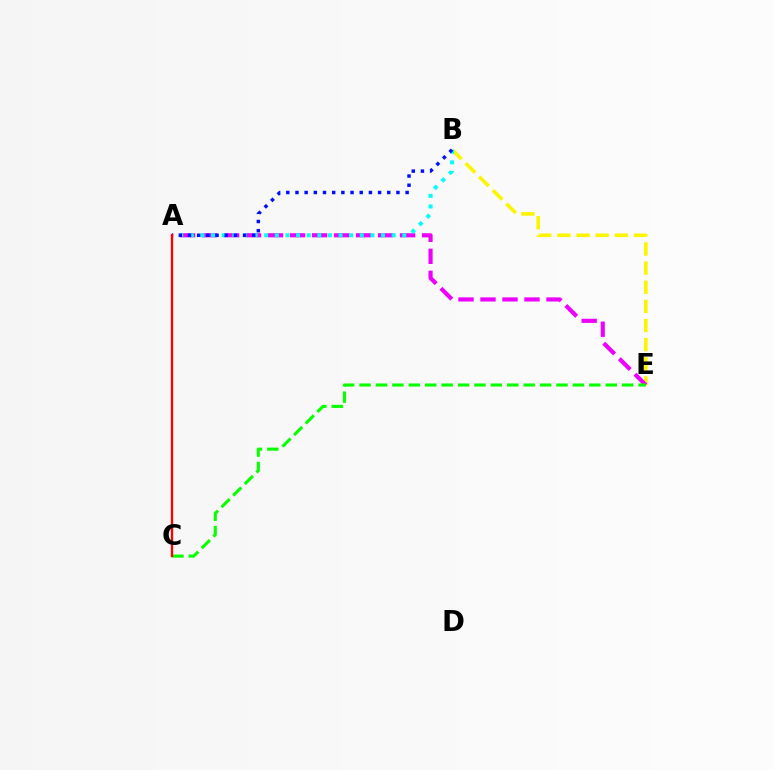{('B', 'E'): [{'color': '#fcf500', 'line_style': 'dashed', 'thickness': 2.6}], ('A', 'E'): [{'color': '#ee00ff', 'line_style': 'dashed', 'thickness': 2.99}], ('A', 'B'): [{'color': '#00fff6', 'line_style': 'dotted', 'thickness': 2.89}, {'color': '#0010ff', 'line_style': 'dotted', 'thickness': 2.49}], ('C', 'E'): [{'color': '#08ff00', 'line_style': 'dashed', 'thickness': 2.23}], ('A', 'C'): [{'color': '#ff0000', 'line_style': 'solid', 'thickness': 1.67}]}